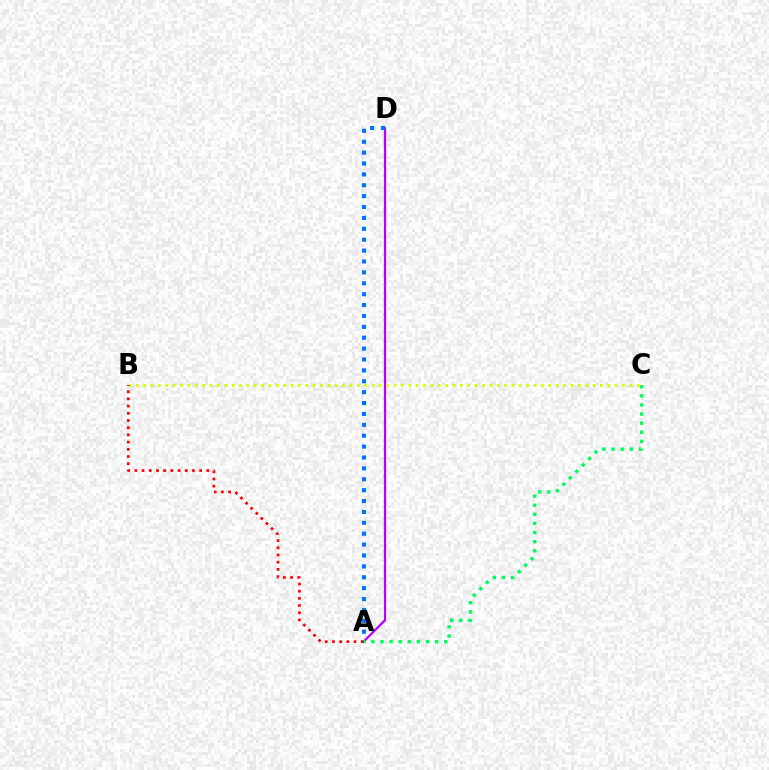{('A', 'D'): [{'color': '#b900ff', 'line_style': 'solid', 'thickness': 1.61}, {'color': '#0074ff', 'line_style': 'dotted', 'thickness': 2.96}], ('B', 'C'): [{'color': '#d1ff00', 'line_style': 'dotted', 'thickness': 2.0}], ('A', 'C'): [{'color': '#00ff5c', 'line_style': 'dotted', 'thickness': 2.47}], ('A', 'B'): [{'color': '#ff0000', 'line_style': 'dotted', 'thickness': 1.96}]}